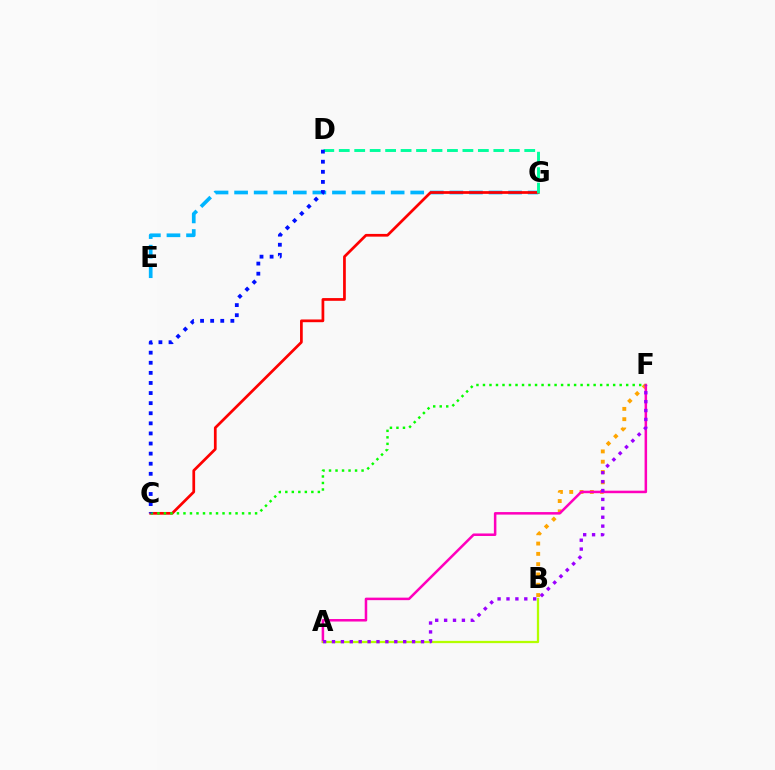{('B', 'F'): [{'color': '#ffa500', 'line_style': 'dotted', 'thickness': 2.8}], ('E', 'G'): [{'color': '#00b5ff', 'line_style': 'dashed', 'thickness': 2.66}], ('C', 'G'): [{'color': '#ff0000', 'line_style': 'solid', 'thickness': 1.96}], ('A', 'F'): [{'color': '#ff00bd', 'line_style': 'solid', 'thickness': 1.81}, {'color': '#9b00ff', 'line_style': 'dotted', 'thickness': 2.42}], ('C', 'F'): [{'color': '#08ff00', 'line_style': 'dotted', 'thickness': 1.77}], ('D', 'G'): [{'color': '#00ff9d', 'line_style': 'dashed', 'thickness': 2.1}], ('A', 'B'): [{'color': '#b3ff00', 'line_style': 'solid', 'thickness': 1.63}], ('C', 'D'): [{'color': '#0010ff', 'line_style': 'dotted', 'thickness': 2.74}]}